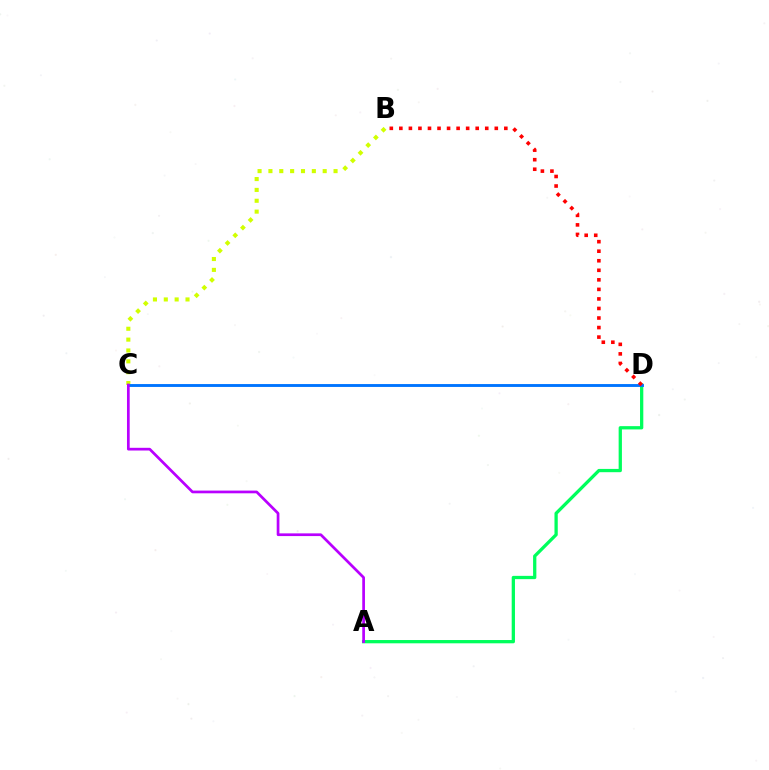{('A', 'D'): [{'color': '#00ff5c', 'line_style': 'solid', 'thickness': 2.36}], ('B', 'C'): [{'color': '#d1ff00', 'line_style': 'dotted', 'thickness': 2.95}], ('C', 'D'): [{'color': '#0074ff', 'line_style': 'solid', 'thickness': 2.08}], ('B', 'D'): [{'color': '#ff0000', 'line_style': 'dotted', 'thickness': 2.59}], ('A', 'C'): [{'color': '#b900ff', 'line_style': 'solid', 'thickness': 1.95}]}